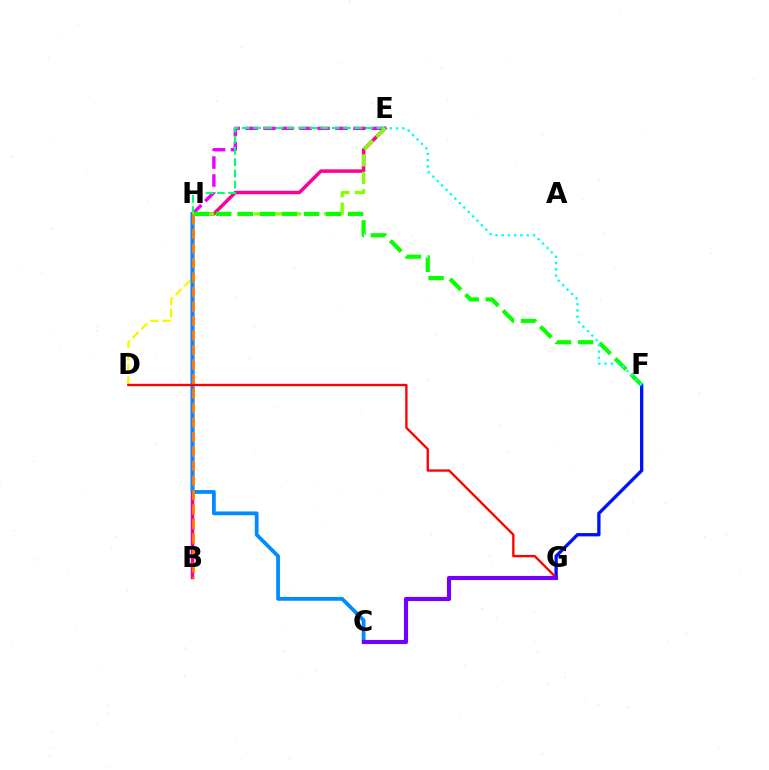{('B', 'E'): [{'color': '#ff0094', 'line_style': 'solid', 'thickness': 2.52}], ('D', 'H'): [{'color': '#fcf500', 'line_style': 'dashed', 'thickness': 1.66}], ('C', 'H'): [{'color': '#008cff', 'line_style': 'solid', 'thickness': 2.72}], ('E', 'H'): [{'color': '#ee00ff', 'line_style': 'dashed', 'thickness': 2.44}, {'color': '#00ff74', 'line_style': 'dashed', 'thickness': 1.53}, {'color': '#84ff00', 'line_style': 'dashed', 'thickness': 2.37}], ('F', 'G'): [{'color': '#0010ff', 'line_style': 'solid', 'thickness': 2.38}], ('F', 'H'): [{'color': '#08ff00', 'line_style': 'dashed', 'thickness': 2.99}], ('D', 'G'): [{'color': '#ff0000', 'line_style': 'solid', 'thickness': 1.69}], ('B', 'H'): [{'color': '#ff7c00', 'line_style': 'dashed', 'thickness': 1.97}], ('C', 'G'): [{'color': '#7200ff', 'line_style': 'solid', 'thickness': 2.98}], ('E', 'F'): [{'color': '#00fff6', 'line_style': 'dotted', 'thickness': 1.7}]}